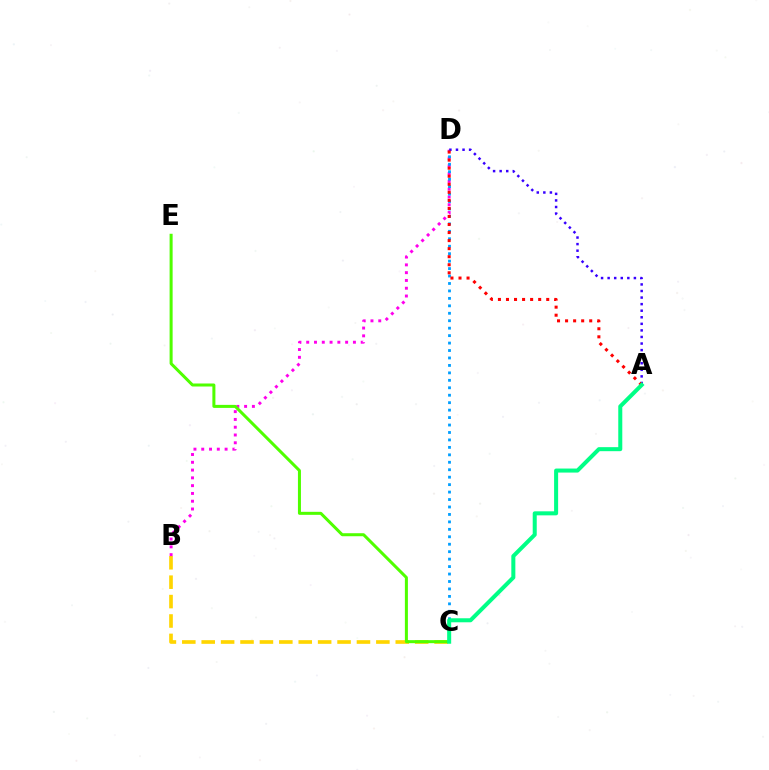{('B', 'C'): [{'color': '#ffd500', 'line_style': 'dashed', 'thickness': 2.64}], ('B', 'D'): [{'color': '#ff00ed', 'line_style': 'dotted', 'thickness': 2.12}], ('C', 'E'): [{'color': '#4fff00', 'line_style': 'solid', 'thickness': 2.17}], ('C', 'D'): [{'color': '#009eff', 'line_style': 'dotted', 'thickness': 2.02}], ('A', 'D'): [{'color': '#3700ff', 'line_style': 'dotted', 'thickness': 1.78}, {'color': '#ff0000', 'line_style': 'dotted', 'thickness': 2.19}], ('A', 'C'): [{'color': '#00ff86', 'line_style': 'solid', 'thickness': 2.9}]}